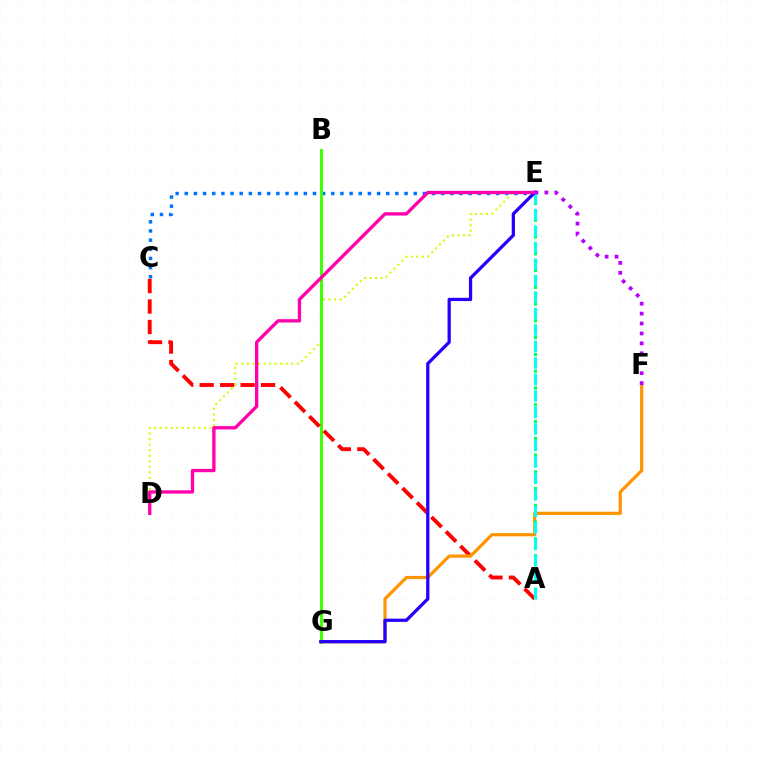{('D', 'E'): [{'color': '#d1ff00', 'line_style': 'dotted', 'thickness': 1.51}, {'color': '#ff00ac', 'line_style': 'solid', 'thickness': 2.39}], ('C', 'E'): [{'color': '#0074ff', 'line_style': 'dotted', 'thickness': 2.49}], ('B', 'G'): [{'color': '#3dff00', 'line_style': 'solid', 'thickness': 2.11}], ('A', 'C'): [{'color': '#ff0000', 'line_style': 'dashed', 'thickness': 2.78}], ('F', 'G'): [{'color': '#ff9400', 'line_style': 'solid', 'thickness': 2.29}], ('A', 'E'): [{'color': '#00ff5c', 'line_style': 'dotted', 'thickness': 2.28}, {'color': '#00fff6', 'line_style': 'dashed', 'thickness': 2.24}], ('E', 'G'): [{'color': '#2500ff', 'line_style': 'solid', 'thickness': 2.34}], ('E', 'F'): [{'color': '#b900ff', 'line_style': 'dotted', 'thickness': 2.7}]}